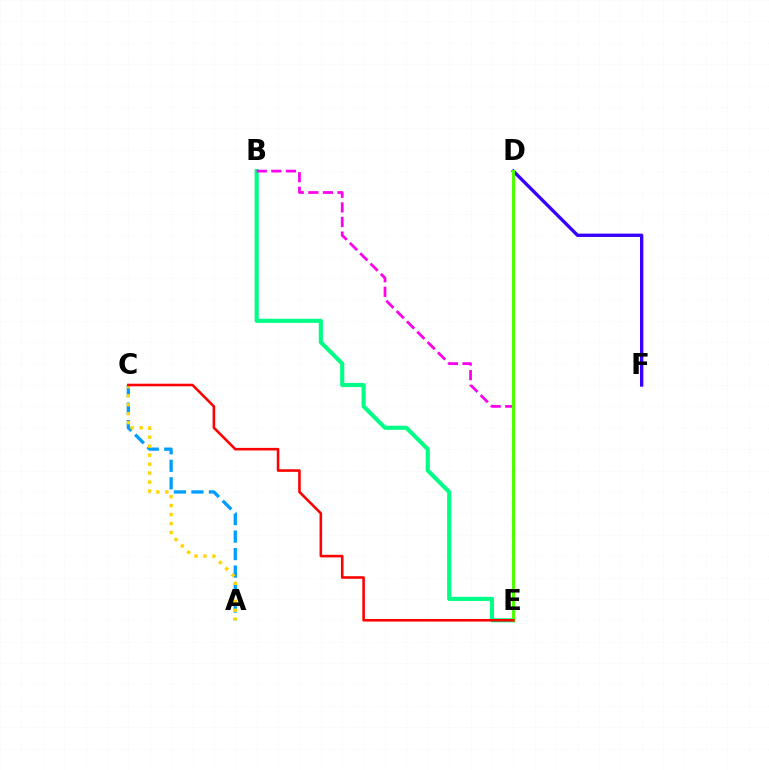{('B', 'E'): [{'color': '#00ff86', 'line_style': 'solid', 'thickness': 2.97}, {'color': '#ff00ed', 'line_style': 'dashed', 'thickness': 1.98}], ('D', 'F'): [{'color': '#3700ff', 'line_style': 'solid', 'thickness': 2.4}], ('A', 'C'): [{'color': '#009eff', 'line_style': 'dashed', 'thickness': 2.38}, {'color': '#ffd500', 'line_style': 'dotted', 'thickness': 2.44}], ('D', 'E'): [{'color': '#4fff00', 'line_style': 'solid', 'thickness': 2.19}], ('C', 'E'): [{'color': '#ff0000', 'line_style': 'solid', 'thickness': 1.86}]}